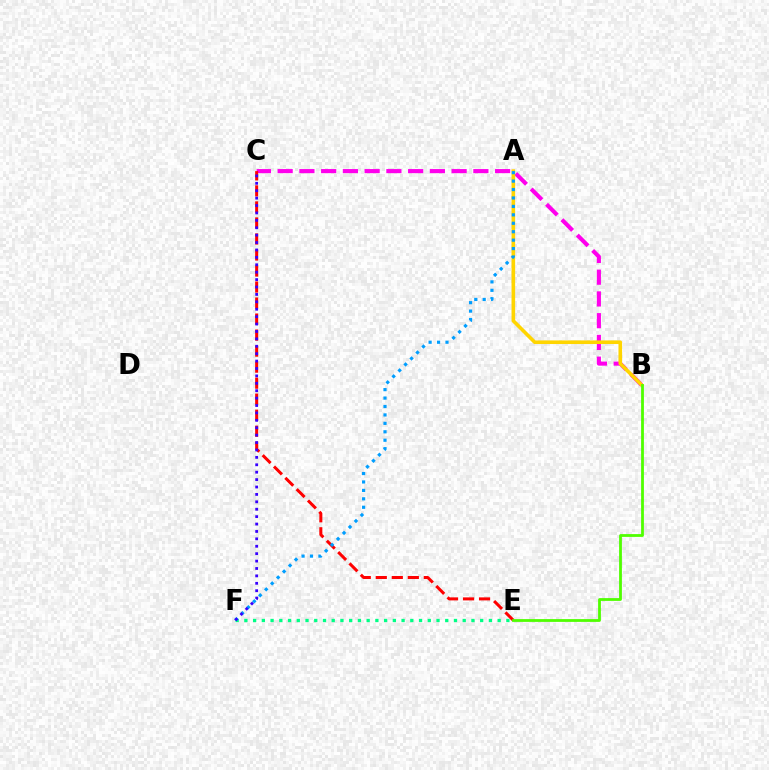{('B', 'C'): [{'color': '#ff00ed', 'line_style': 'dashed', 'thickness': 2.95}], ('A', 'B'): [{'color': '#ffd500', 'line_style': 'solid', 'thickness': 2.6}], ('E', 'F'): [{'color': '#00ff86', 'line_style': 'dotted', 'thickness': 2.37}], ('C', 'E'): [{'color': '#ff0000', 'line_style': 'dashed', 'thickness': 2.18}], ('B', 'E'): [{'color': '#4fff00', 'line_style': 'solid', 'thickness': 2.01}], ('A', 'F'): [{'color': '#009eff', 'line_style': 'dotted', 'thickness': 2.29}], ('C', 'F'): [{'color': '#3700ff', 'line_style': 'dotted', 'thickness': 2.01}]}